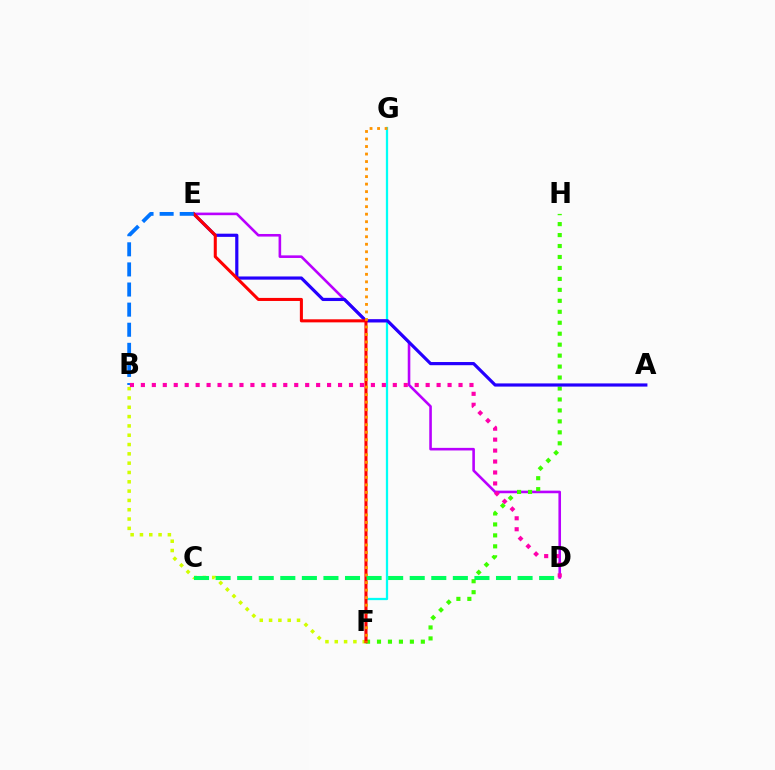{('D', 'E'): [{'color': '#b900ff', 'line_style': 'solid', 'thickness': 1.87}], ('F', 'H'): [{'color': '#3dff00', 'line_style': 'dotted', 'thickness': 2.98}], ('F', 'G'): [{'color': '#00fff6', 'line_style': 'solid', 'thickness': 1.64}, {'color': '#ff9400', 'line_style': 'dotted', 'thickness': 2.04}], ('B', 'F'): [{'color': '#d1ff00', 'line_style': 'dotted', 'thickness': 2.53}], ('A', 'E'): [{'color': '#2500ff', 'line_style': 'solid', 'thickness': 2.29}], ('E', 'F'): [{'color': '#ff0000', 'line_style': 'solid', 'thickness': 2.2}], ('B', 'E'): [{'color': '#0074ff', 'line_style': 'dashed', 'thickness': 2.73}], ('C', 'D'): [{'color': '#00ff5c', 'line_style': 'dashed', 'thickness': 2.93}], ('B', 'D'): [{'color': '#ff00ac', 'line_style': 'dotted', 'thickness': 2.98}]}